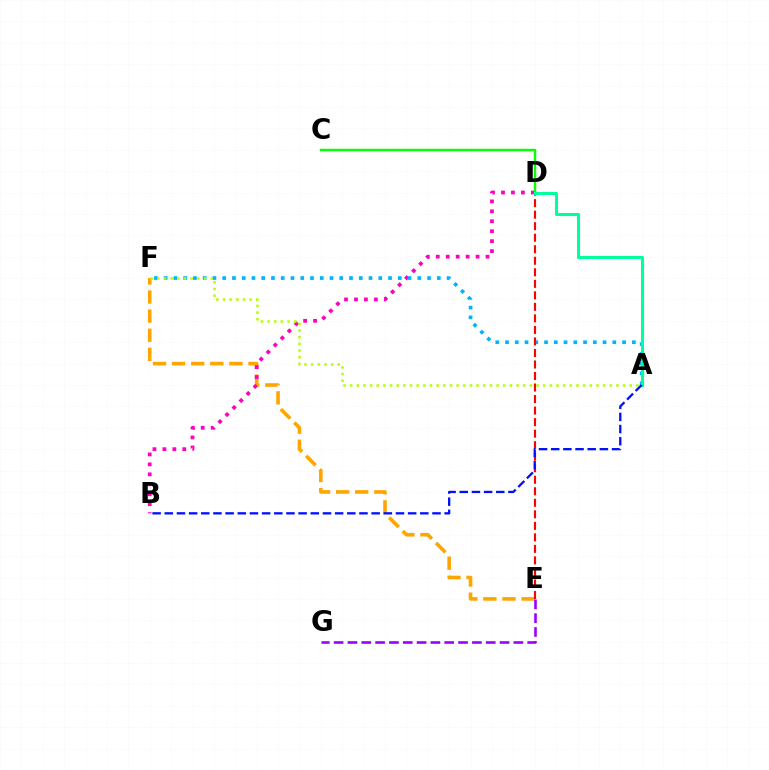{('E', 'F'): [{'color': '#ffa500', 'line_style': 'dashed', 'thickness': 2.59}], ('E', 'G'): [{'color': '#9b00ff', 'line_style': 'dashed', 'thickness': 1.88}], ('B', 'D'): [{'color': '#ff00bd', 'line_style': 'dotted', 'thickness': 2.7}], ('A', 'F'): [{'color': '#00b5ff', 'line_style': 'dotted', 'thickness': 2.65}, {'color': '#b3ff00', 'line_style': 'dotted', 'thickness': 1.81}], ('D', 'E'): [{'color': '#ff0000', 'line_style': 'dashed', 'thickness': 1.57}], ('C', 'D'): [{'color': '#08ff00', 'line_style': 'solid', 'thickness': 1.75}], ('A', 'D'): [{'color': '#00ff9d', 'line_style': 'solid', 'thickness': 2.21}], ('A', 'B'): [{'color': '#0010ff', 'line_style': 'dashed', 'thickness': 1.65}]}